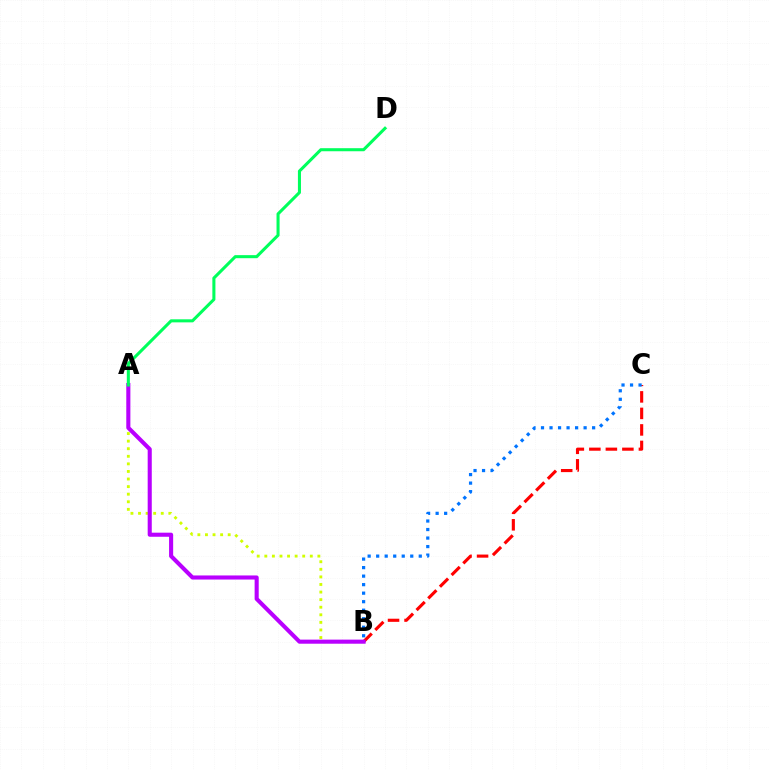{('B', 'C'): [{'color': '#ff0000', 'line_style': 'dashed', 'thickness': 2.24}, {'color': '#0074ff', 'line_style': 'dotted', 'thickness': 2.31}], ('A', 'B'): [{'color': '#d1ff00', 'line_style': 'dotted', 'thickness': 2.06}, {'color': '#b900ff', 'line_style': 'solid', 'thickness': 2.94}], ('A', 'D'): [{'color': '#00ff5c', 'line_style': 'solid', 'thickness': 2.2}]}